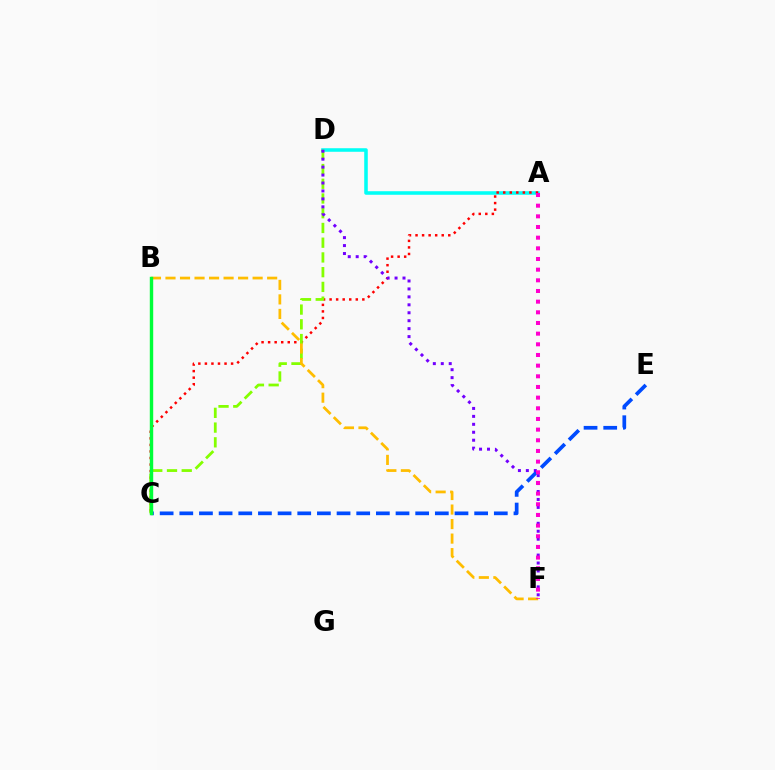{('A', 'D'): [{'color': '#00fff6', 'line_style': 'solid', 'thickness': 2.56}], ('A', 'C'): [{'color': '#ff0000', 'line_style': 'dotted', 'thickness': 1.78}], ('C', 'D'): [{'color': '#84ff00', 'line_style': 'dashed', 'thickness': 2.0}], ('C', 'E'): [{'color': '#004bff', 'line_style': 'dashed', 'thickness': 2.67}], ('B', 'F'): [{'color': '#ffbd00', 'line_style': 'dashed', 'thickness': 1.97}], ('D', 'F'): [{'color': '#7200ff', 'line_style': 'dotted', 'thickness': 2.16}], ('B', 'C'): [{'color': '#00ff39', 'line_style': 'solid', 'thickness': 2.46}], ('A', 'F'): [{'color': '#ff00cf', 'line_style': 'dotted', 'thickness': 2.9}]}